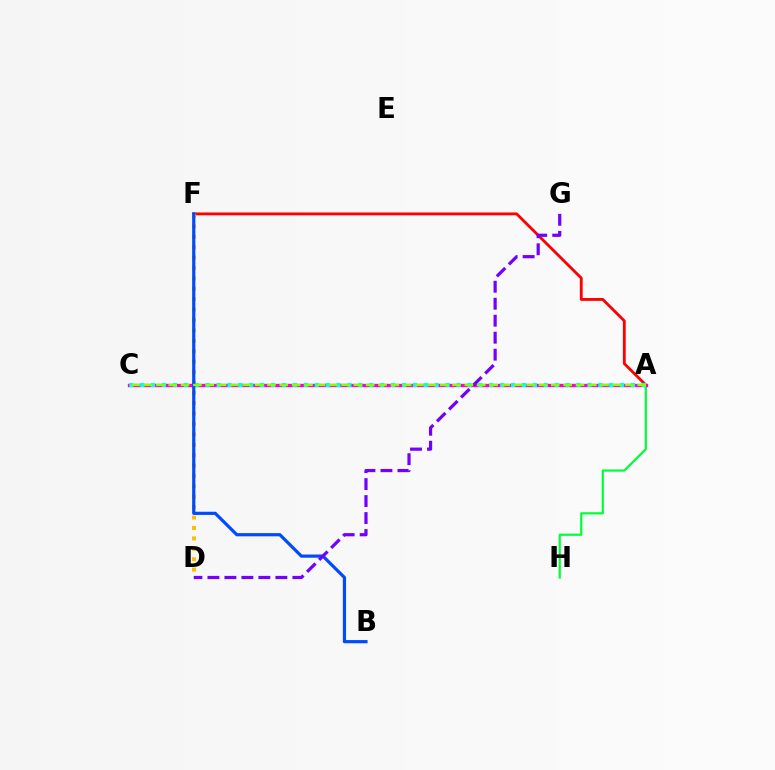{('A', 'H'): [{'color': '#00ff39', 'line_style': 'solid', 'thickness': 1.6}], ('A', 'F'): [{'color': '#ff0000', 'line_style': 'solid', 'thickness': 2.04}], ('A', 'C'): [{'color': '#ff00cf', 'line_style': 'solid', 'thickness': 2.39}, {'color': '#00fff6', 'line_style': 'dotted', 'thickness': 2.96}, {'color': '#84ff00', 'line_style': 'dashed', 'thickness': 1.68}], ('D', 'F'): [{'color': '#ffbd00', 'line_style': 'dotted', 'thickness': 2.83}], ('B', 'F'): [{'color': '#004bff', 'line_style': 'solid', 'thickness': 2.3}], ('D', 'G'): [{'color': '#7200ff', 'line_style': 'dashed', 'thickness': 2.31}]}